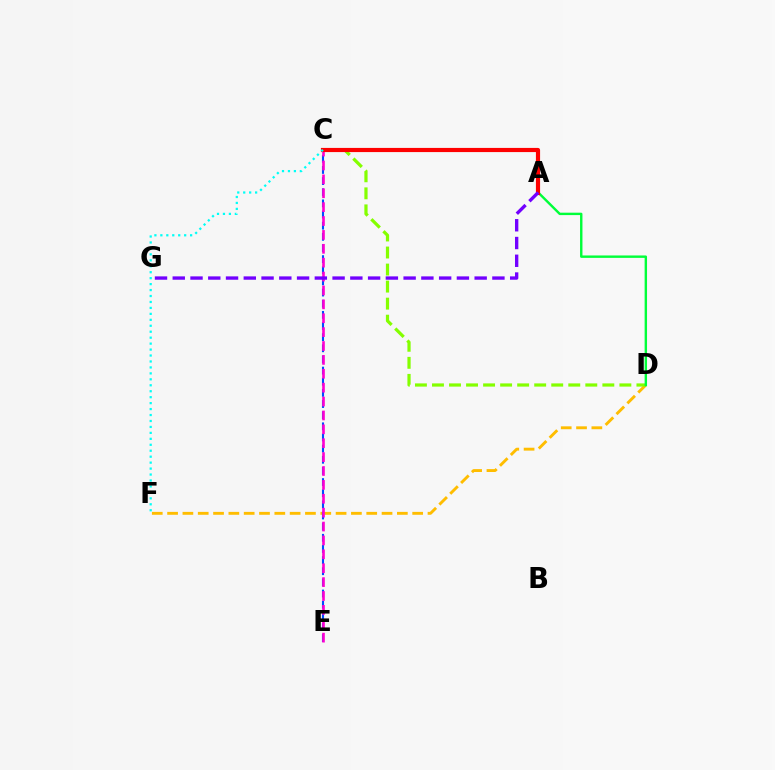{('D', 'F'): [{'color': '#ffbd00', 'line_style': 'dashed', 'thickness': 2.08}], ('C', 'E'): [{'color': '#004bff', 'line_style': 'dashed', 'thickness': 1.51}, {'color': '#ff00cf', 'line_style': 'dashed', 'thickness': 1.89}], ('C', 'D'): [{'color': '#84ff00', 'line_style': 'dashed', 'thickness': 2.31}], ('A', 'D'): [{'color': '#00ff39', 'line_style': 'solid', 'thickness': 1.73}], ('A', 'C'): [{'color': '#ff0000', 'line_style': 'solid', 'thickness': 3.0}], ('C', 'F'): [{'color': '#00fff6', 'line_style': 'dotted', 'thickness': 1.62}], ('A', 'G'): [{'color': '#7200ff', 'line_style': 'dashed', 'thickness': 2.41}]}